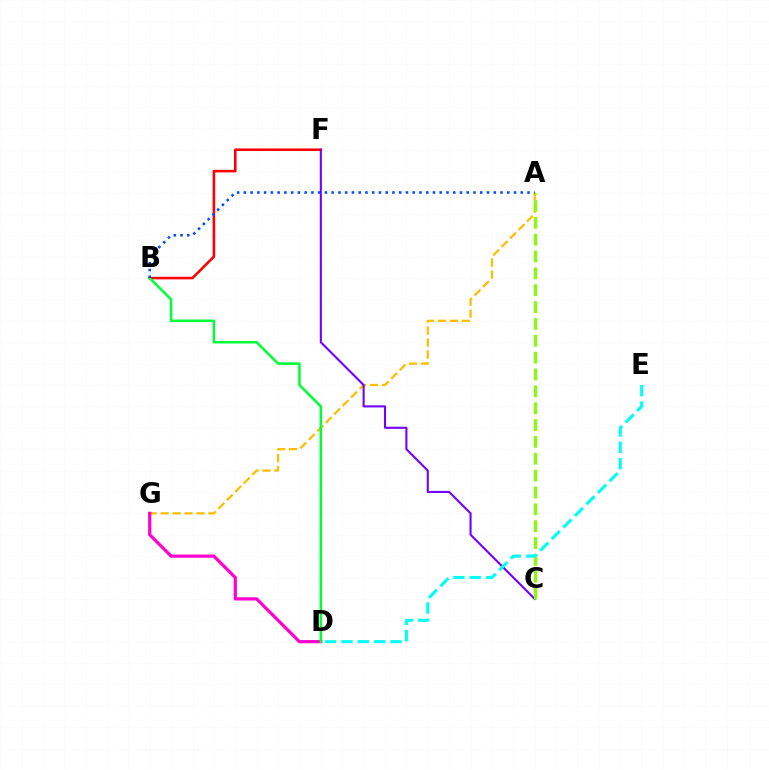{('B', 'F'): [{'color': '#ff0000', 'line_style': 'solid', 'thickness': 1.86}], ('A', 'G'): [{'color': '#ffbd00', 'line_style': 'dashed', 'thickness': 1.62}], ('C', 'F'): [{'color': '#7200ff', 'line_style': 'solid', 'thickness': 1.5}], ('D', 'G'): [{'color': '#ff00cf', 'line_style': 'solid', 'thickness': 2.31}], ('B', 'D'): [{'color': '#00ff39', 'line_style': 'solid', 'thickness': 1.82}], ('A', 'C'): [{'color': '#84ff00', 'line_style': 'dashed', 'thickness': 2.29}], ('A', 'B'): [{'color': '#004bff', 'line_style': 'dotted', 'thickness': 1.84}], ('D', 'E'): [{'color': '#00fff6', 'line_style': 'dashed', 'thickness': 2.22}]}